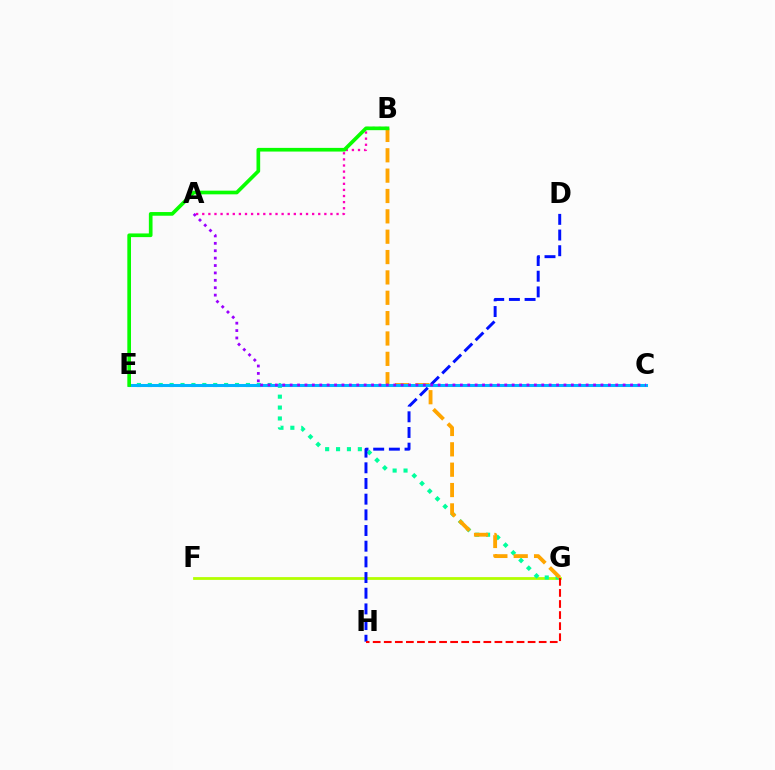{('F', 'G'): [{'color': '#b3ff00', 'line_style': 'solid', 'thickness': 2.01}], ('E', 'G'): [{'color': '#00ff9d', 'line_style': 'dotted', 'thickness': 2.96}], ('B', 'G'): [{'color': '#ffa500', 'line_style': 'dashed', 'thickness': 2.77}], ('D', 'H'): [{'color': '#0010ff', 'line_style': 'dashed', 'thickness': 2.13}], ('A', 'B'): [{'color': '#ff00bd', 'line_style': 'dotted', 'thickness': 1.66}], ('C', 'E'): [{'color': '#00b5ff', 'line_style': 'solid', 'thickness': 2.19}], ('G', 'H'): [{'color': '#ff0000', 'line_style': 'dashed', 'thickness': 1.5}], ('B', 'E'): [{'color': '#08ff00', 'line_style': 'solid', 'thickness': 2.65}], ('A', 'C'): [{'color': '#9b00ff', 'line_style': 'dotted', 'thickness': 2.01}]}